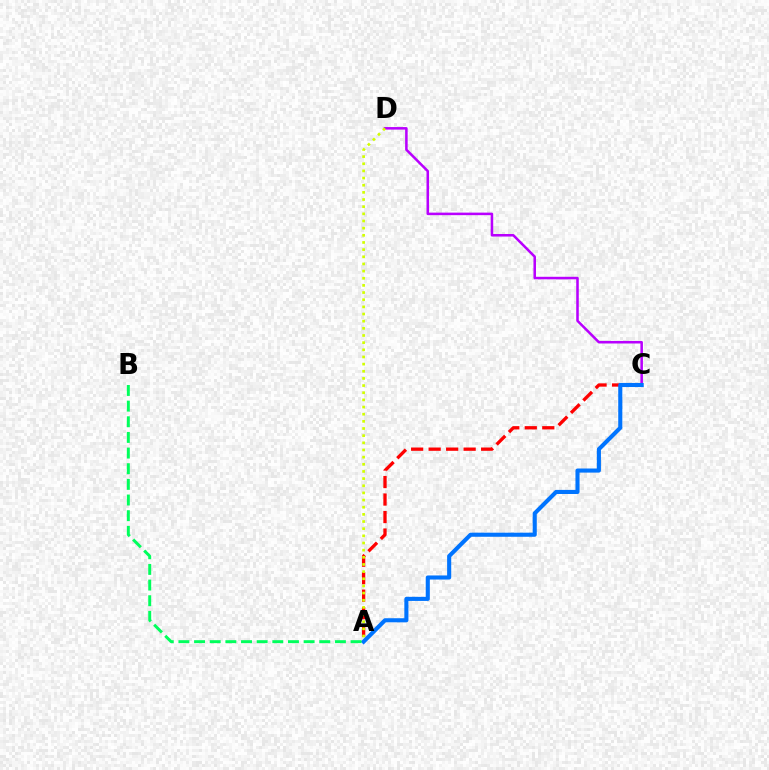{('C', 'D'): [{'color': '#b900ff', 'line_style': 'solid', 'thickness': 1.83}], ('A', 'C'): [{'color': '#ff0000', 'line_style': 'dashed', 'thickness': 2.38}, {'color': '#0074ff', 'line_style': 'solid', 'thickness': 2.95}], ('A', 'D'): [{'color': '#d1ff00', 'line_style': 'dotted', 'thickness': 1.94}], ('A', 'B'): [{'color': '#00ff5c', 'line_style': 'dashed', 'thickness': 2.13}]}